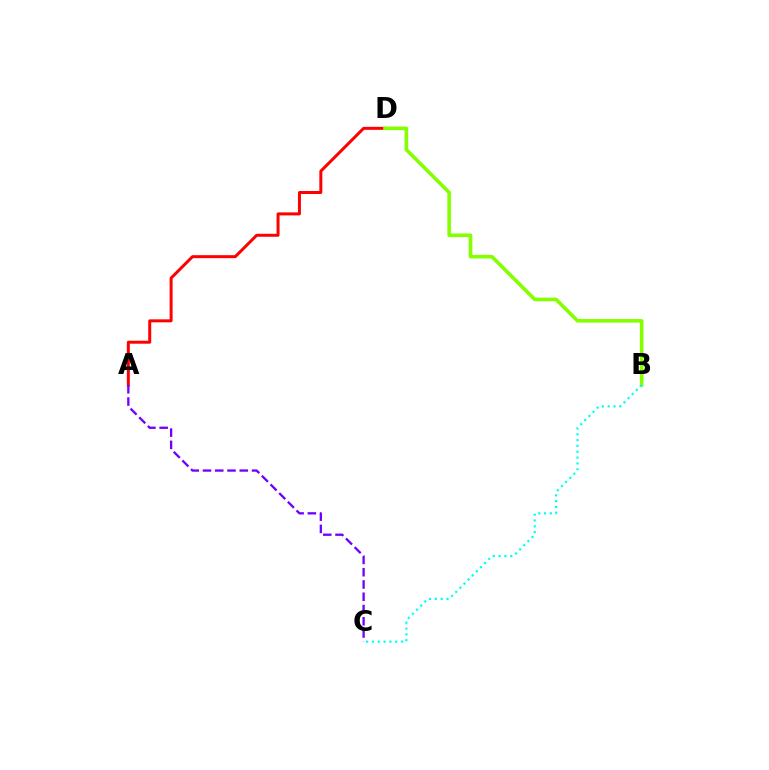{('A', 'D'): [{'color': '#ff0000', 'line_style': 'solid', 'thickness': 2.15}], ('A', 'C'): [{'color': '#7200ff', 'line_style': 'dashed', 'thickness': 1.67}], ('B', 'D'): [{'color': '#84ff00', 'line_style': 'solid', 'thickness': 2.59}], ('B', 'C'): [{'color': '#00fff6', 'line_style': 'dotted', 'thickness': 1.58}]}